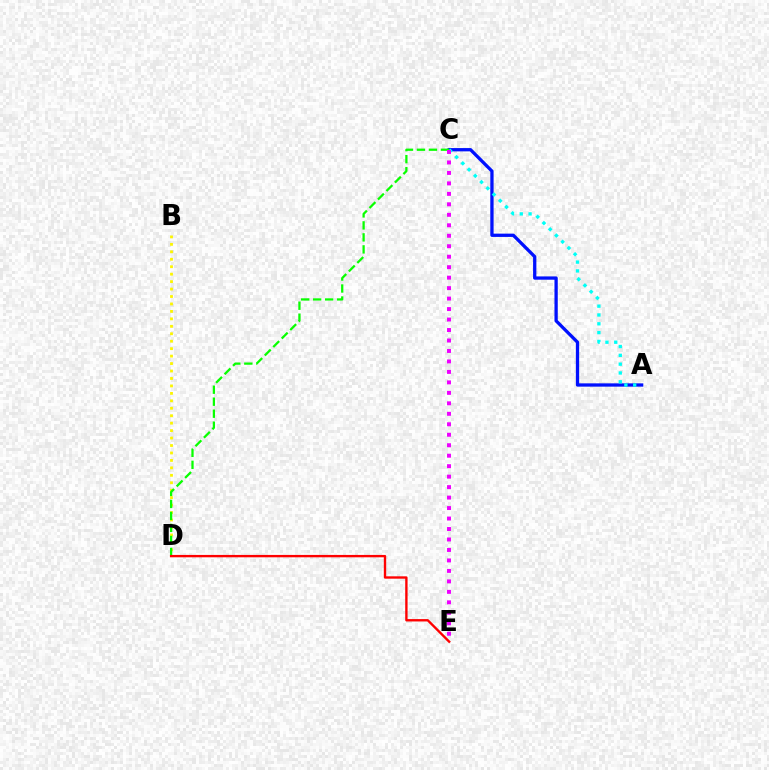{('A', 'C'): [{'color': '#0010ff', 'line_style': 'solid', 'thickness': 2.37}, {'color': '#00fff6', 'line_style': 'dotted', 'thickness': 2.4}], ('B', 'D'): [{'color': '#fcf500', 'line_style': 'dotted', 'thickness': 2.02}], ('C', 'D'): [{'color': '#08ff00', 'line_style': 'dashed', 'thickness': 1.63}], ('D', 'E'): [{'color': '#ff0000', 'line_style': 'solid', 'thickness': 1.71}], ('C', 'E'): [{'color': '#ee00ff', 'line_style': 'dotted', 'thickness': 2.85}]}